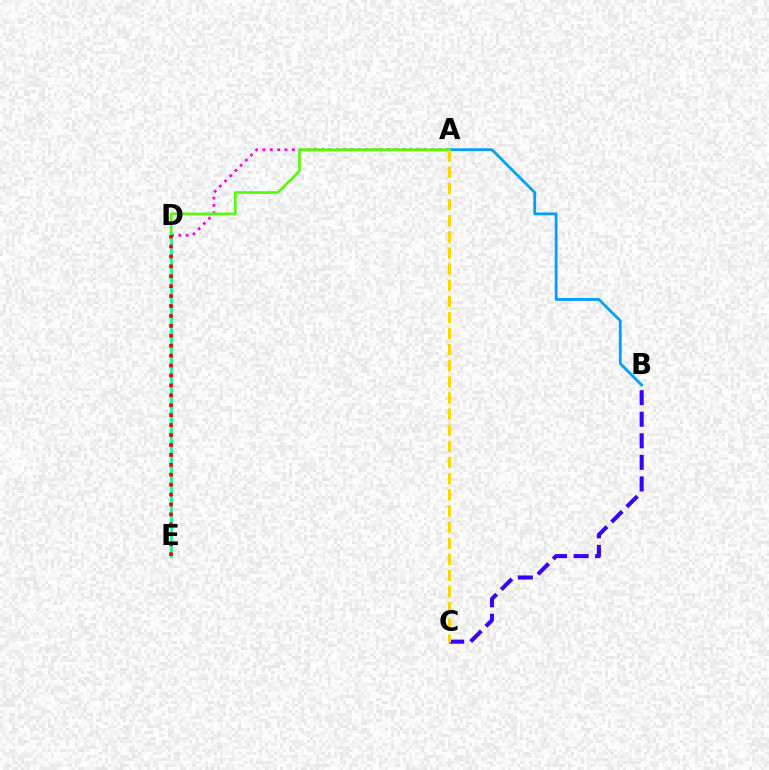{('B', 'C'): [{'color': '#3700ff', 'line_style': 'dashed', 'thickness': 2.93}], ('A', 'B'): [{'color': '#009eff', 'line_style': 'solid', 'thickness': 2.01}], ('A', 'D'): [{'color': '#ff00ed', 'line_style': 'dotted', 'thickness': 1.99}, {'color': '#4fff00', 'line_style': 'solid', 'thickness': 1.88}], ('D', 'E'): [{'color': '#00ff86', 'line_style': 'solid', 'thickness': 1.89}, {'color': '#ff0000', 'line_style': 'dotted', 'thickness': 2.7}], ('A', 'C'): [{'color': '#ffd500', 'line_style': 'dashed', 'thickness': 2.19}]}